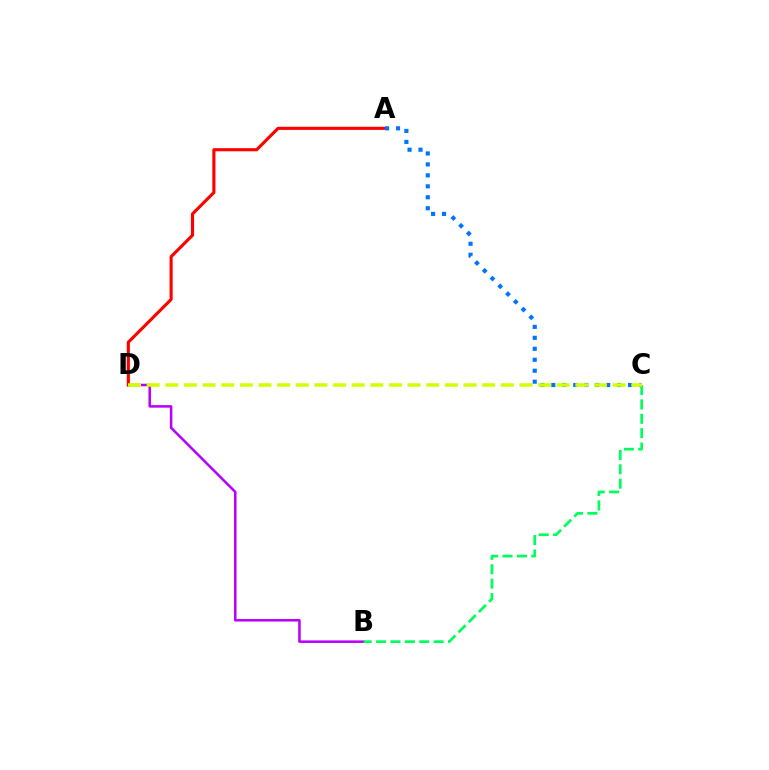{('B', 'D'): [{'color': '#b900ff', 'line_style': 'solid', 'thickness': 1.83}], ('B', 'C'): [{'color': '#00ff5c', 'line_style': 'dashed', 'thickness': 1.95}], ('A', 'D'): [{'color': '#ff0000', 'line_style': 'solid', 'thickness': 2.25}], ('A', 'C'): [{'color': '#0074ff', 'line_style': 'dotted', 'thickness': 2.98}], ('C', 'D'): [{'color': '#d1ff00', 'line_style': 'dashed', 'thickness': 2.53}]}